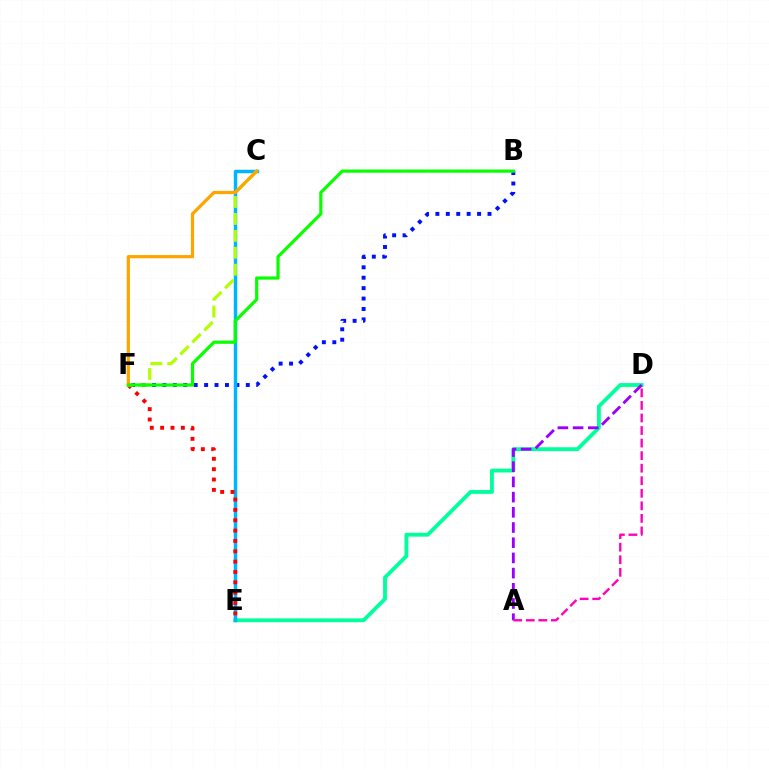{('D', 'E'): [{'color': '#00ff9d', 'line_style': 'solid', 'thickness': 2.77}], ('B', 'F'): [{'color': '#0010ff', 'line_style': 'dotted', 'thickness': 2.83}, {'color': '#08ff00', 'line_style': 'solid', 'thickness': 2.29}], ('A', 'D'): [{'color': '#9b00ff', 'line_style': 'dashed', 'thickness': 2.06}, {'color': '#ff00bd', 'line_style': 'dashed', 'thickness': 1.7}], ('C', 'E'): [{'color': '#00b5ff', 'line_style': 'solid', 'thickness': 2.51}], ('E', 'F'): [{'color': '#ff0000', 'line_style': 'dotted', 'thickness': 2.81}], ('C', 'F'): [{'color': '#b3ff00', 'line_style': 'dashed', 'thickness': 2.3}, {'color': '#ffa500', 'line_style': 'solid', 'thickness': 2.33}]}